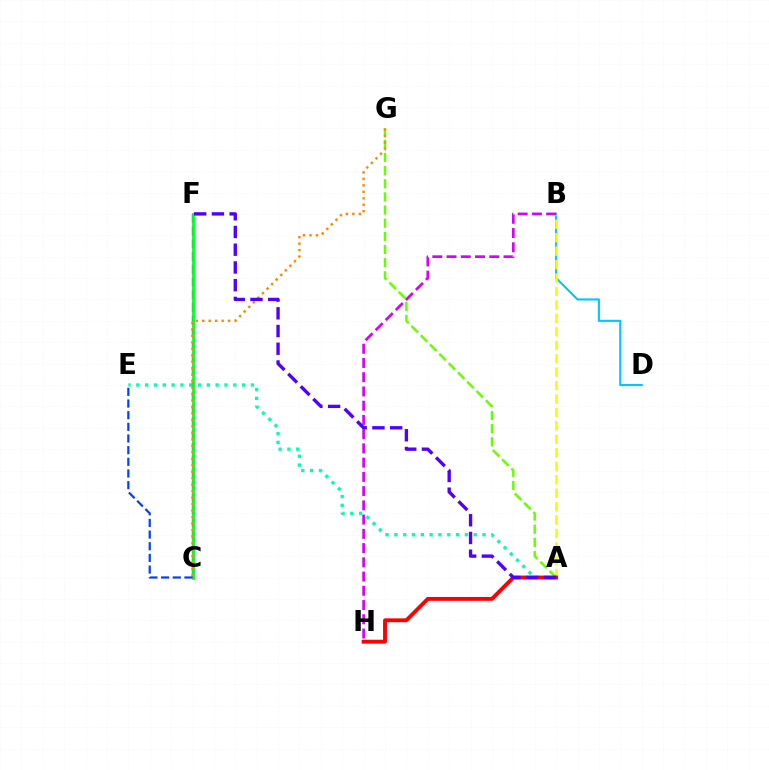{('B', 'D'): [{'color': '#00c7ff', 'line_style': 'solid', 'thickness': 1.53}], ('A', 'E'): [{'color': '#00ffaf', 'line_style': 'dotted', 'thickness': 2.39}], ('A', 'B'): [{'color': '#eeff00', 'line_style': 'dashed', 'thickness': 1.83}], ('A', 'G'): [{'color': '#66ff00', 'line_style': 'dashed', 'thickness': 1.79}], ('C', 'F'): [{'color': '#ff00a0', 'line_style': 'dashed', 'thickness': 1.72}, {'color': '#00ff27', 'line_style': 'solid', 'thickness': 2.0}], ('B', 'H'): [{'color': '#d600ff', 'line_style': 'dashed', 'thickness': 1.93}], ('A', 'H'): [{'color': '#ff0000', 'line_style': 'solid', 'thickness': 2.78}], ('C', 'G'): [{'color': '#ff8800', 'line_style': 'dotted', 'thickness': 1.76}], ('A', 'F'): [{'color': '#4f00ff', 'line_style': 'dashed', 'thickness': 2.41}], ('C', 'E'): [{'color': '#003fff', 'line_style': 'dashed', 'thickness': 1.58}]}